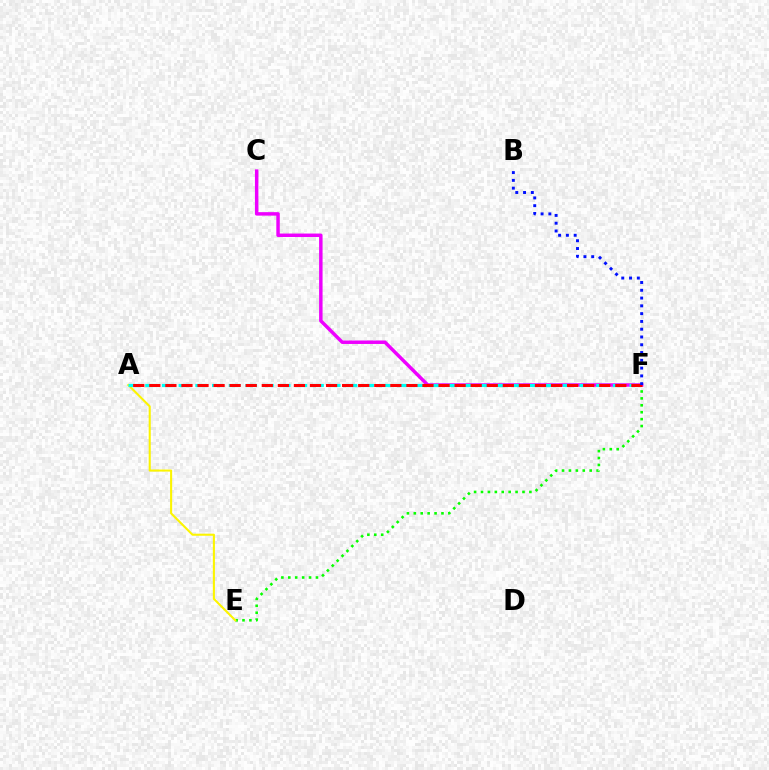{('E', 'F'): [{'color': '#08ff00', 'line_style': 'dotted', 'thickness': 1.88}], ('C', 'F'): [{'color': '#ee00ff', 'line_style': 'solid', 'thickness': 2.5}], ('A', 'E'): [{'color': '#fcf500', 'line_style': 'solid', 'thickness': 1.5}], ('A', 'F'): [{'color': '#00fff6', 'line_style': 'dashed', 'thickness': 2.27}, {'color': '#ff0000', 'line_style': 'dashed', 'thickness': 2.18}], ('B', 'F'): [{'color': '#0010ff', 'line_style': 'dotted', 'thickness': 2.11}]}